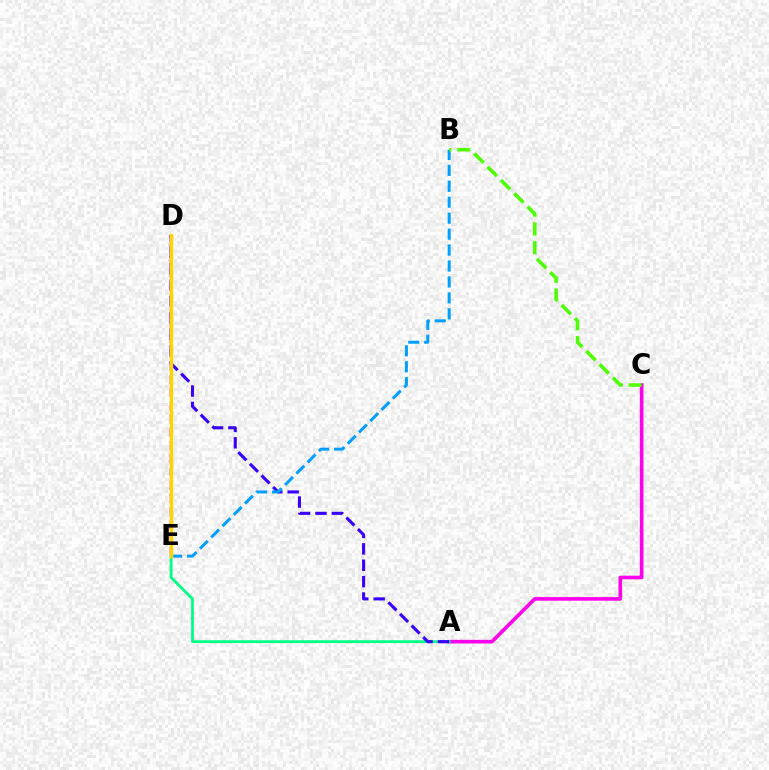{('A', 'C'): [{'color': '#ff00ed', 'line_style': 'solid', 'thickness': 2.62}], ('D', 'E'): [{'color': '#ff0000', 'line_style': 'dashed', 'thickness': 1.8}, {'color': '#ffd500', 'line_style': 'solid', 'thickness': 2.46}], ('A', 'E'): [{'color': '#00ff86', 'line_style': 'solid', 'thickness': 2.01}], ('A', 'D'): [{'color': '#3700ff', 'line_style': 'dashed', 'thickness': 2.23}], ('B', 'E'): [{'color': '#009eff', 'line_style': 'dashed', 'thickness': 2.17}], ('B', 'C'): [{'color': '#4fff00', 'line_style': 'dashed', 'thickness': 2.55}]}